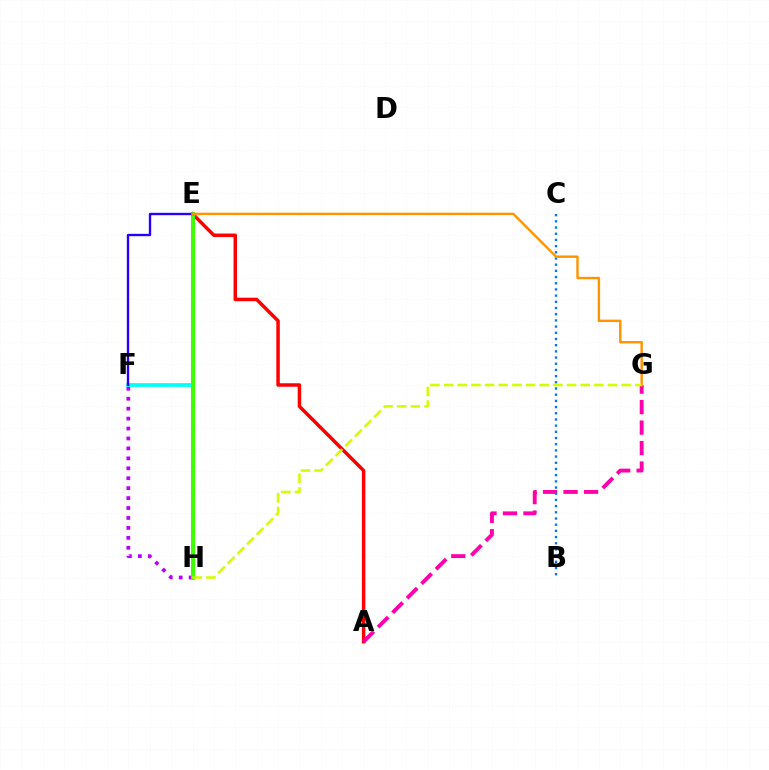{('F', 'H'): [{'color': '#b900ff', 'line_style': 'dotted', 'thickness': 2.7}], ('A', 'E'): [{'color': '#ff0000', 'line_style': 'solid', 'thickness': 2.51}], ('A', 'G'): [{'color': '#ff00ac', 'line_style': 'dashed', 'thickness': 2.78}], ('E', 'F'): [{'color': '#00fff6', 'line_style': 'solid', 'thickness': 2.68}, {'color': '#2500ff', 'line_style': 'solid', 'thickness': 1.7}], ('E', 'H'): [{'color': '#00ff5c', 'line_style': 'dashed', 'thickness': 2.7}, {'color': '#3dff00', 'line_style': 'solid', 'thickness': 2.82}], ('B', 'C'): [{'color': '#0074ff', 'line_style': 'dotted', 'thickness': 1.68}], ('E', 'G'): [{'color': '#ff9400', 'line_style': 'solid', 'thickness': 1.74}], ('G', 'H'): [{'color': '#d1ff00', 'line_style': 'dashed', 'thickness': 1.85}]}